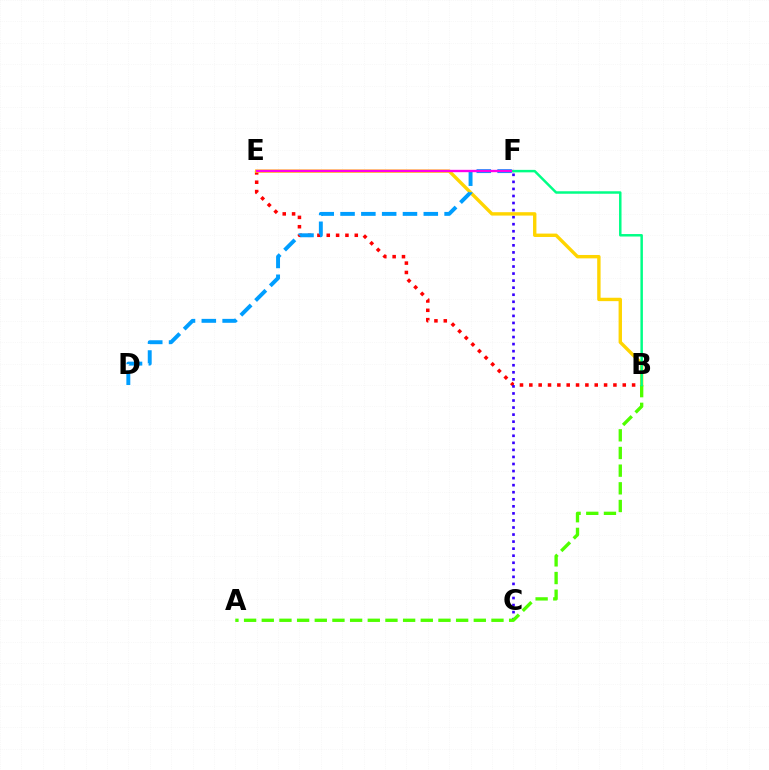{('B', 'E'): [{'color': '#ff0000', 'line_style': 'dotted', 'thickness': 2.54}, {'color': '#ffd500', 'line_style': 'solid', 'thickness': 2.44}], ('C', 'F'): [{'color': '#3700ff', 'line_style': 'dotted', 'thickness': 1.92}], ('A', 'B'): [{'color': '#4fff00', 'line_style': 'dashed', 'thickness': 2.4}], ('D', 'F'): [{'color': '#009eff', 'line_style': 'dashed', 'thickness': 2.83}], ('E', 'F'): [{'color': '#ff00ed', 'line_style': 'solid', 'thickness': 1.7}], ('B', 'F'): [{'color': '#00ff86', 'line_style': 'solid', 'thickness': 1.79}]}